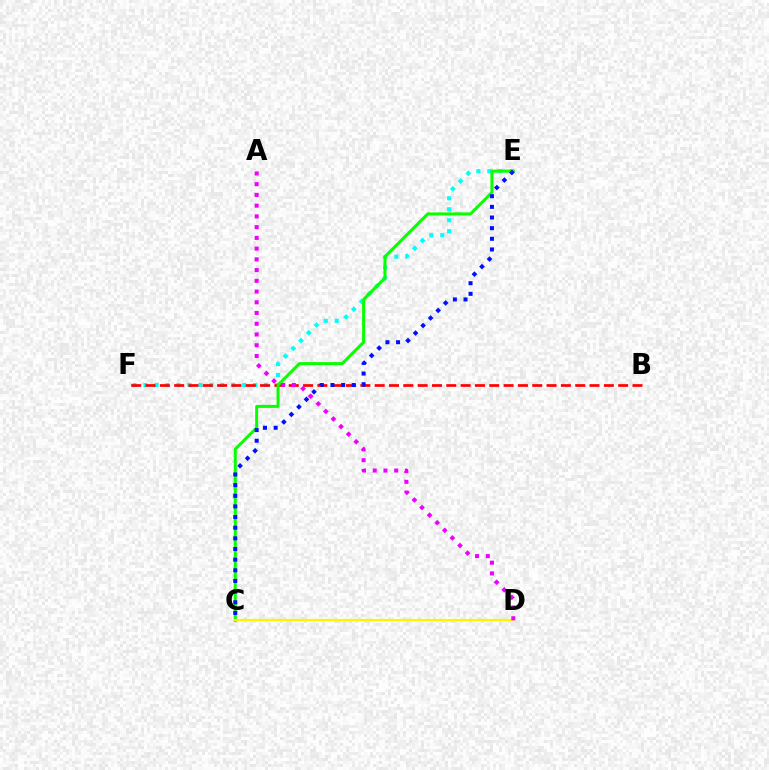{('E', 'F'): [{'color': '#00fff6', 'line_style': 'dotted', 'thickness': 2.98}], ('B', 'F'): [{'color': '#ff0000', 'line_style': 'dashed', 'thickness': 1.95}], ('C', 'E'): [{'color': '#08ff00', 'line_style': 'solid', 'thickness': 2.16}, {'color': '#0010ff', 'line_style': 'dotted', 'thickness': 2.89}], ('C', 'D'): [{'color': '#fcf500', 'line_style': 'solid', 'thickness': 1.6}], ('A', 'D'): [{'color': '#ee00ff', 'line_style': 'dotted', 'thickness': 2.92}]}